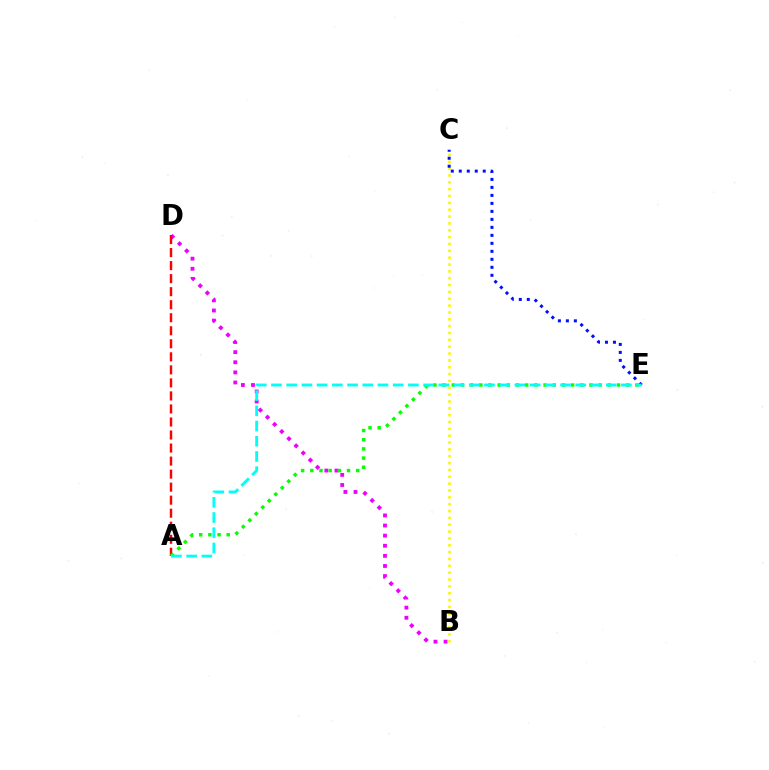{('B', 'C'): [{'color': '#fcf500', 'line_style': 'dotted', 'thickness': 1.86}], ('C', 'E'): [{'color': '#0010ff', 'line_style': 'dotted', 'thickness': 2.17}], ('B', 'D'): [{'color': '#ee00ff', 'line_style': 'dotted', 'thickness': 2.75}], ('A', 'D'): [{'color': '#ff0000', 'line_style': 'dashed', 'thickness': 1.77}], ('A', 'E'): [{'color': '#08ff00', 'line_style': 'dotted', 'thickness': 2.49}, {'color': '#00fff6', 'line_style': 'dashed', 'thickness': 2.07}]}